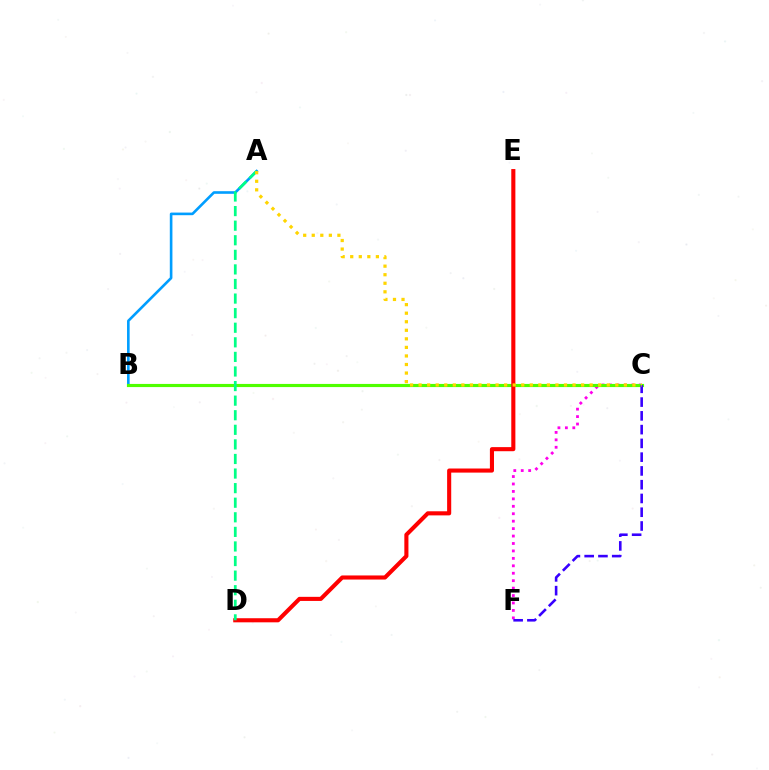{('A', 'B'): [{'color': '#009eff', 'line_style': 'solid', 'thickness': 1.88}], ('C', 'F'): [{'color': '#ff00ed', 'line_style': 'dotted', 'thickness': 2.02}, {'color': '#3700ff', 'line_style': 'dashed', 'thickness': 1.87}], ('B', 'C'): [{'color': '#4fff00', 'line_style': 'solid', 'thickness': 2.27}], ('D', 'E'): [{'color': '#ff0000', 'line_style': 'solid', 'thickness': 2.95}], ('A', 'D'): [{'color': '#00ff86', 'line_style': 'dashed', 'thickness': 1.98}], ('A', 'C'): [{'color': '#ffd500', 'line_style': 'dotted', 'thickness': 2.32}]}